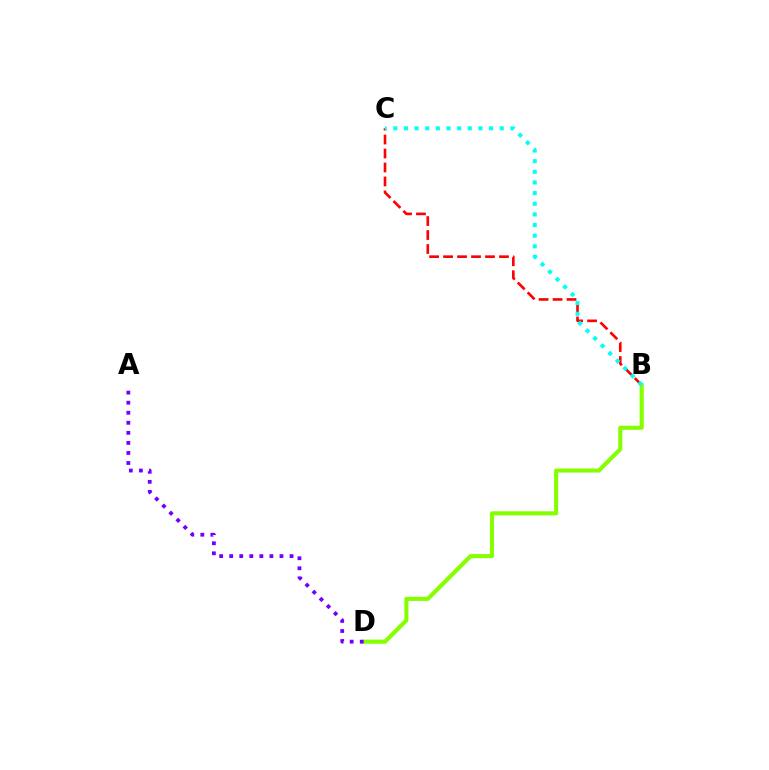{('B', 'C'): [{'color': '#ff0000', 'line_style': 'dashed', 'thickness': 1.9}, {'color': '#00fff6', 'line_style': 'dotted', 'thickness': 2.89}], ('B', 'D'): [{'color': '#84ff00', 'line_style': 'solid', 'thickness': 2.93}], ('A', 'D'): [{'color': '#7200ff', 'line_style': 'dotted', 'thickness': 2.73}]}